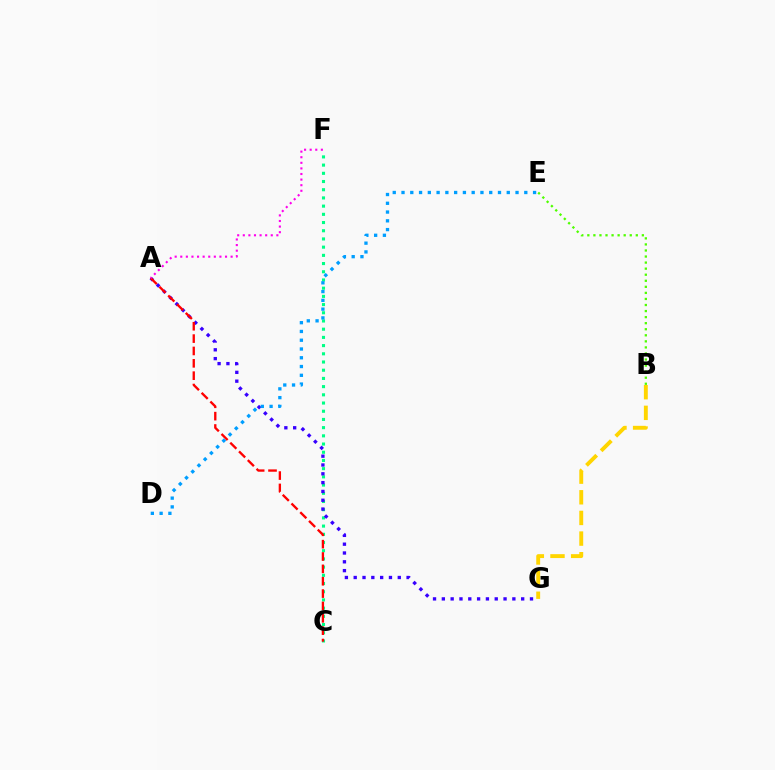{('B', 'G'): [{'color': '#ffd500', 'line_style': 'dashed', 'thickness': 2.8}], ('C', 'F'): [{'color': '#00ff86', 'line_style': 'dotted', 'thickness': 2.23}], ('A', 'G'): [{'color': '#3700ff', 'line_style': 'dotted', 'thickness': 2.39}], ('A', 'C'): [{'color': '#ff0000', 'line_style': 'dashed', 'thickness': 1.68}], ('B', 'E'): [{'color': '#4fff00', 'line_style': 'dotted', 'thickness': 1.65}], ('A', 'F'): [{'color': '#ff00ed', 'line_style': 'dotted', 'thickness': 1.52}], ('D', 'E'): [{'color': '#009eff', 'line_style': 'dotted', 'thickness': 2.38}]}